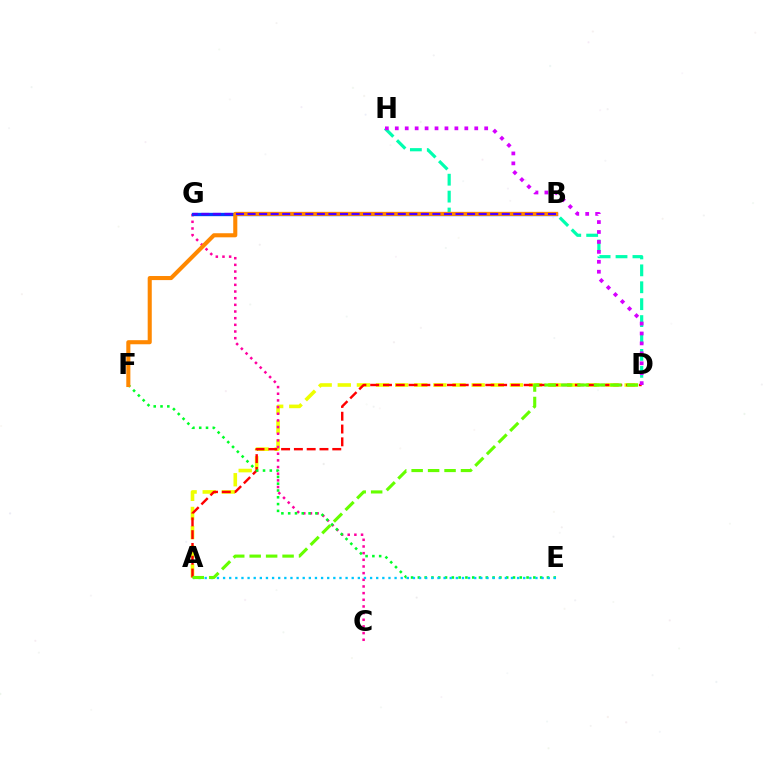{('A', 'D'): [{'color': '#eeff00', 'line_style': 'dashed', 'thickness': 2.6}, {'color': '#ff0000', 'line_style': 'dashed', 'thickness': 1.74}, {'color': '#66ff00', 'line_style': 'dashed', 'thickness': 2.23}], ('C', 'G'): [{'color': '#ff00a0', 'line_style': 'dotted', 'thickness': 1.81}], ('D', 'H'): [{'color': '#00ffaf', 'line_style': 'dashed', 'thickness': 2.3}, {'color': '#d600ff', 'line_style': 'dotted', 'thickness': 2.7}], ('B', 'G'): [{'color': '#003fff', 'line_style': 'solid', 'thickness': 2.4}, {'color': '#4f00ff', 'line_style': 'dashed', 'thickness': 1.57}], ('E', 'F'): [{'color': '#00ff27', 'line_style': 'dotted', 'thickness': 1.85}], ('B', 'F'): [{'color': '#ff8800', 'line_style': 'solid', 'thickness': 2.94}], ('A', 'E'): [{'color': '#00c7ff', 'line_style': 'dotted', 'thickness': 1.66}]}